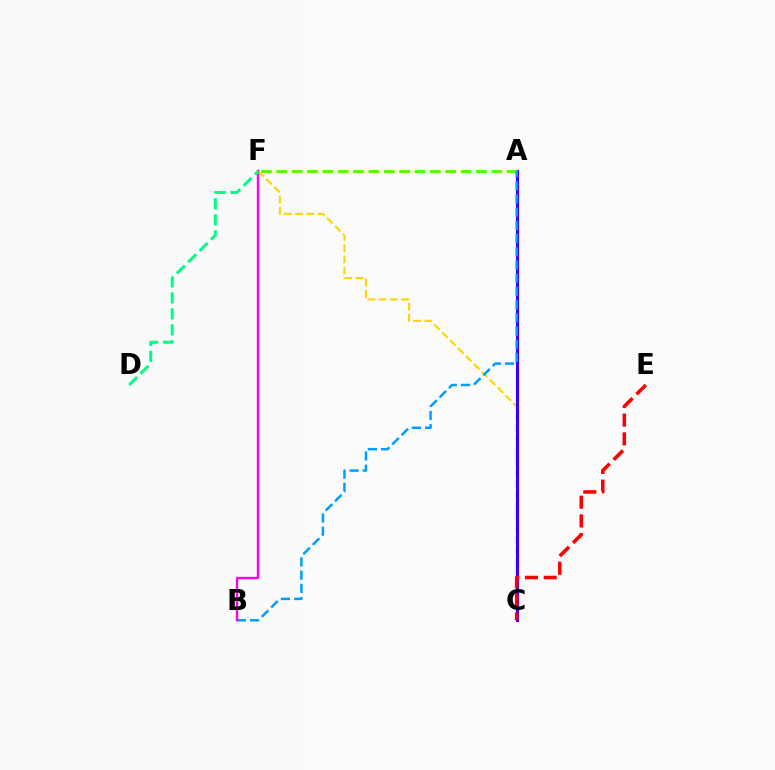{('C', 'F'): [{'color': '#ffd500', 'line_style': 'dashed', 'thickness': 1.52}], ('A', 'C'): [{'color': '#3700ff', 'line_style': 'solid', 'thickness': 2.24}], ('A', 'F'): [{'color': '#4fff00', 'line_style': 'dashed', 'thickness': 2.09}], ('A', 'B'): [{'color': '#009eff', 'line_style': 'dashed', 'thickness': 1.8}], ('B', 'F'): [{'color': '#ff00ed', 'line_style': 'solid', 'thickness': 1.71}], ('C', 'E'): [{'color': '#ff0000', 'line_style': 'dashed', 'thickness': 2.55}], ('D', 'F'): [{'color': '#00ff86', 'line_style': 'dashed', 'thickness': 2.17}]}